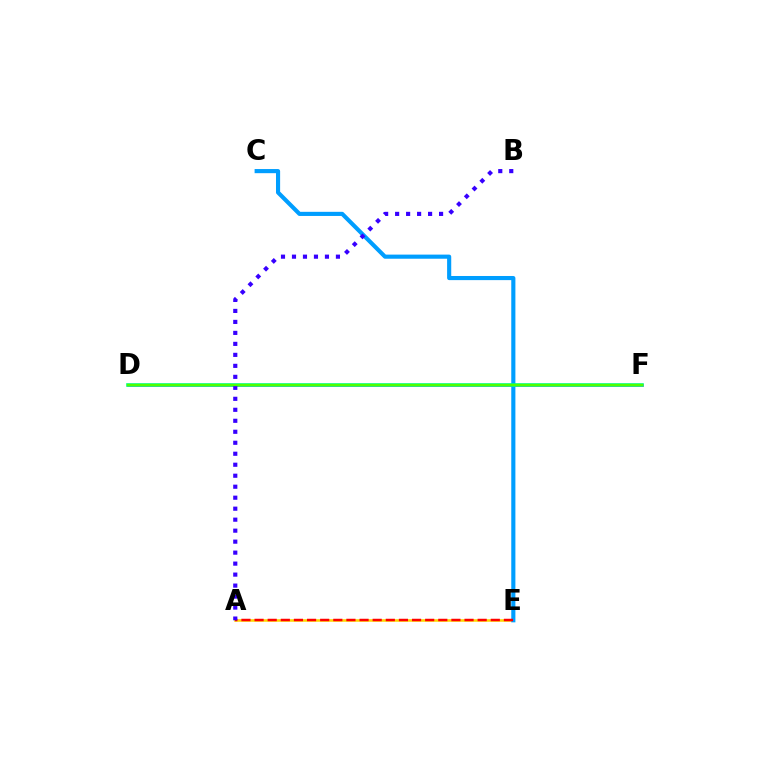{('A', 'E'): [{'color': '#ffd500', 'line_style': 'solid', 'thickness': 1.84}, {'color': '#ff0000', 'line_style': 'dashed', 'thickness': 1.78}], ('D', 'F'): [{'color': '#ff00ed', 'line_style': 'solid', 'thickness': 1.88}, {'color': '#00ff86', 'line_style': 'solid', 'thickness': 2.6}, {'color': '#4fff00', 'line_style': 'solid', 'thickness': 1.63}], ('C', 'E'): [{'color': '#009eff', 'line_style': 'solid', 'thickness': 2.97}], ('A', 'B'): [{'color': '#3700ff', 'line_style': 'dotted', 'thickness': 2.99}]}